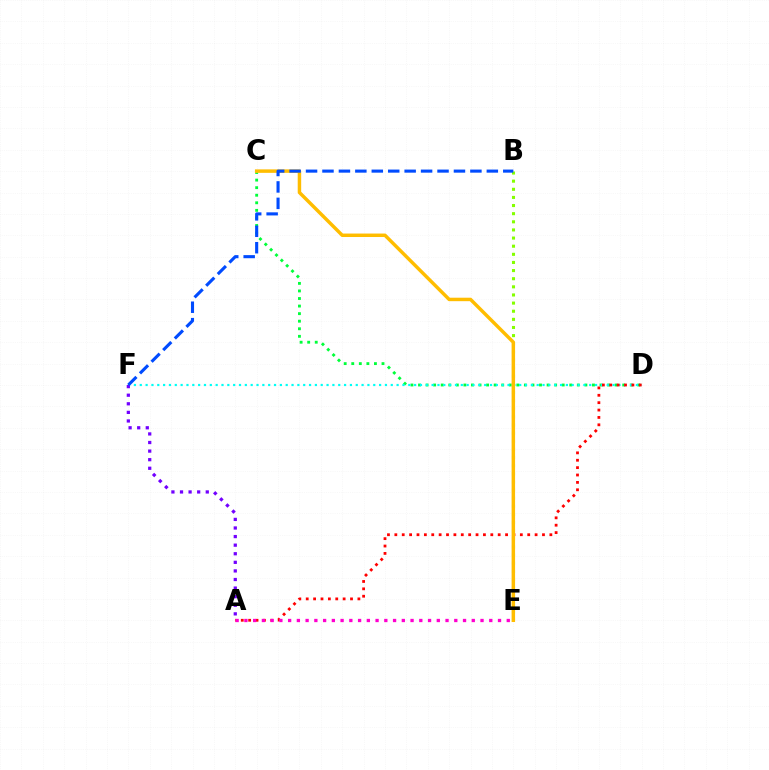{('B', 'E'): [{'color': '#84ff00', 'line_style': 'dotted', 'thickness': 2.21}], ('C', 'D'): [{'color': '#00ff39', 'line_style': 'dotted', 'thickness': 2.05}], ('D', 'F'): [{'color': '#00fff6', 'line_style': 'dotted', 'thickness': 1.59}], ('A', 'D'): [{'color': '#ff0000', 'line_style': 'dotted', 'thickness': 2.01}], ('C', 'E'): [{'color': '#ffbd00', 'line_style': 'solid', 'thickness': 2.5}], ('A', 'F'): [{'color': '#7200ff', 'line_style': 'dotted', 'thickness': 2.33}], ('A', 'E'): [{'color': '#ff00cf', 'line_style': 'dotted', 'thickness': 2.38}], ('B', 'F'): [{'color': '#004bff', 'line_style': 'dashed', 'thickness': 2.23}]}